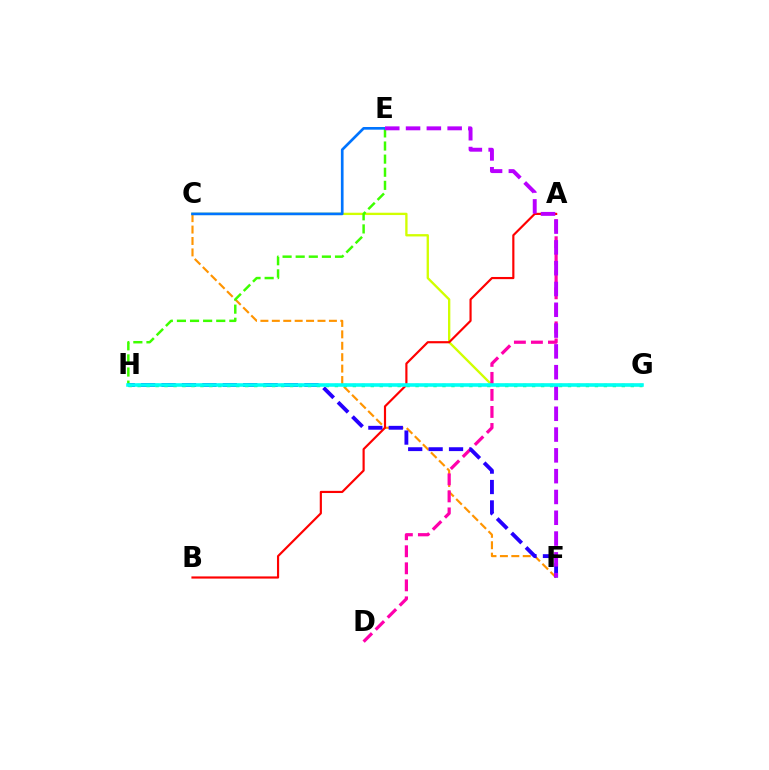{('C', 'F'): [{'color': '#ff9400', 'line_style': 'dashed', 'thickness': 1.55}], ('C', 'G'): [{'color': '#d1ff00', 'line_style': 'solid', 'thickness': 1.68}], ('A', 'D'): [{'color': '#ff00ac', 'line_style': 'dashed', 'thickness': 2.31}], ('E', 'H'): [{'color': '#3dff00', 'line_style': 'dashed', 'thickness': 1.78}], ('A', 'B'): [{'color': '#ff0000', 'line_style': 'solid', 'thickness': 1.56}], ('F', 'H'): [{'color': '#2500ff', 'line_style': 'dashed', 'thickness': 2.77}], ('C', 'E'): [{'color': '#0074ff', 'line_style': 'solid', 'thickness': 1.93}], ('G', 'H'): [{'color': '#00ff5c', 'line_style': 'dotted', 'thickness': 2.44}, {'color': '#00fff6', 'line_style': 'solid', 'thickness': 2.58}], ('E', 'F'): [{'color': '#b900ff', 'line_style': 'dashed', 'thickness': 2.83}]}